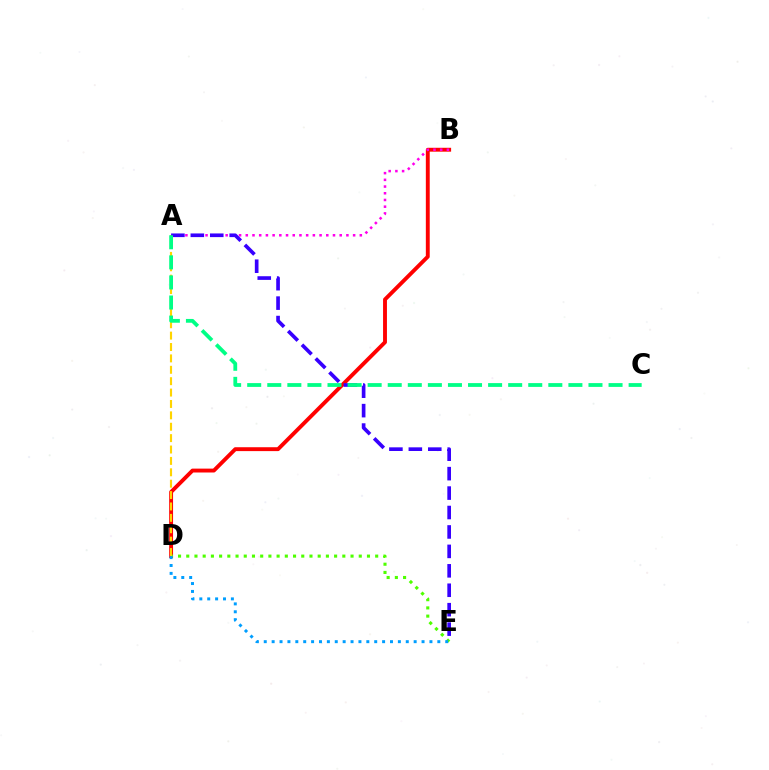{('B', 'D'): [{'color': '#ff0000', 'line_style': 'solid', 'thickness': 2.8}], ('A', 'B'): [{'color': '#ff00ed', 'line_style': 'dotted', 'thickness': 1.82}], ('D', 'E'): [{'color': '#4fff00', 'line_style': 'dotted', 'thickness': 2.23}, {'color': '#009eff', 'line_style': 'dotted', 'thickness': 2.14}], ('A', 'D'): [{'color': '#ffd500', 'line_style': 'dashed', 'thickness': 1.55}], ('A', 'E'): [{'color': '#3700ff', 'line_style': 'dashed', 'thickness': 2.64}], ('A', 'C'): [{'color': '#00ff86', 'line_style': 'dashed', 'thickness': 2.73}]}